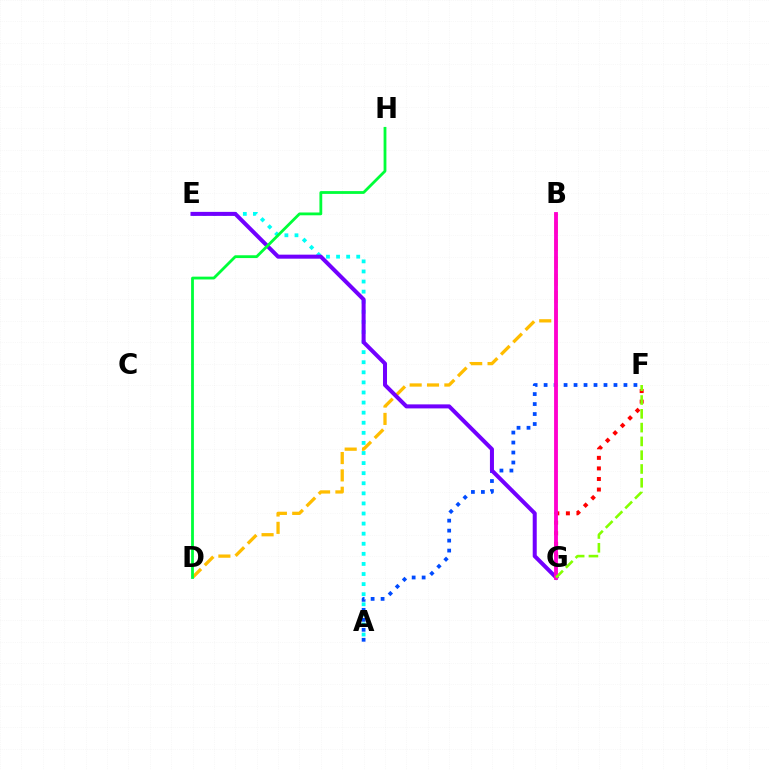{('B', 'D'): [{'color': '#ffbd00', 'line_style': 'dashed', 'thickness': 2.36}], ('A', 'F'): [{'color': '#004bff', 'line_style': 'dotted', 'thickness': 2.71}], ('A', 'E'): [{'color': '#00fff6', 'line_style': 'dotted', 'thickness': 2.74}], ('E', 'G'): [{'color': '#7200ff', 'line_style': 'solid', 'thickness': 2.9}], ('F', 'G'): [{'color': '#ff0000', 'line_style': 'dotted', 'thickness': 2.87}, {'color': '#84ff00', 'line_style': 'dashed', 'thickness': 1.87}], ('B', 'G'): [{'color': '#ff00cf', 'line_style': 'solid', 'thickness': 2.77}], ('D', 'H'): [{'color': '#00ff39', 'line_style': 'solid', 'thickness': 2.02}]}